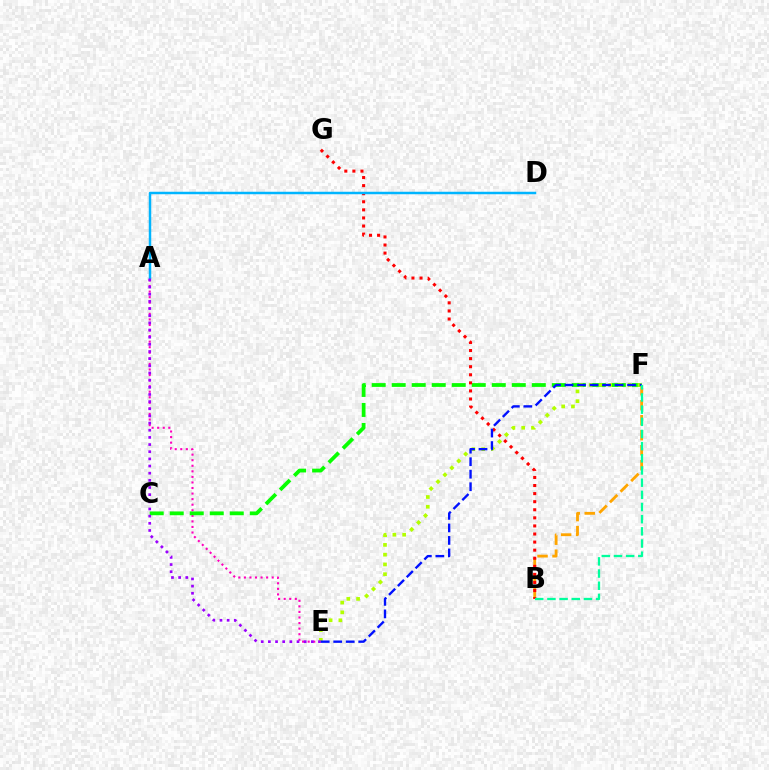{('A', 'E'): [{'color': '#ff00bd', 'line_style': 'dotted', 'thickness': 1.51}, {'color': '#9b00ff', 'line_style': 'dotted', 'thickness': 1.94}], ('C', 'F'): [{'color': '#08ff00', 'line_style': 'dashed', 'thickness': 2.72}], ('B', 'F'): [{'color': '#ffa500', 'line_style': 'dashed', 'thickness': 2.04}, {'color': '#00ff9d', 'line_style': 'dashed', 'thickness': 1.65}], ('B', 'G'): [{'color': '#ff0000', 'line_style': 'dotted', 'thickness': 2.19}], ('E', 'F'): [{'color': '#b3ff00', 'line_style': 'dotted', 'thickness': 2.65}, {'color': '#0010ff', 'line_style': 'dashed', 'thickness': 1.7}], ('A', 'D'): [{'color': '#00b5ff', 'line_style': 'solid', 'thickness': 1.78}]}